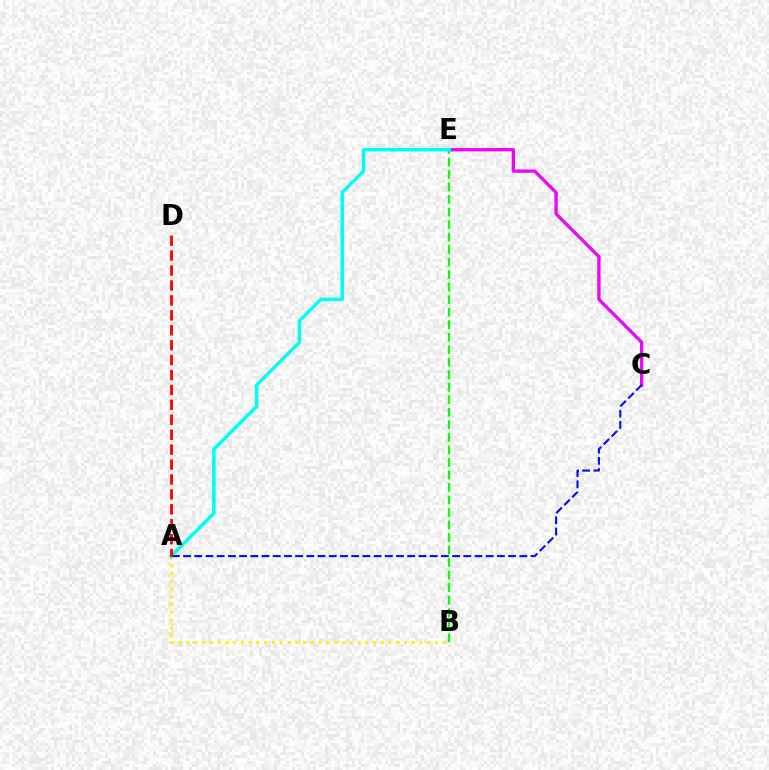{('C', 'E'): [{'color': '#ee00ff', 'line_style': 'solid', 'thickness': 2.37}], ('A', 'B'): [{'color': '#fcf500', 'line_style': 'dotted', 'thickness': 2.11}], ('B', 'E'): [{'color': '#08ff00', 'line_style': 'dashed', 'thickness': 1.7}], ('A', 'E'): [{'color': '#00fff6', 'line_style': 'solid', 'thickness': 2.54}], ('A', 'C'): [{'color': '#0010ff', 'line_style': 'dashed', 'thickness': 1.52}], ('A', 'D'): [{'color': '#ff0000', 'line_style': 'dashed', 'thickness': 2.03}]}